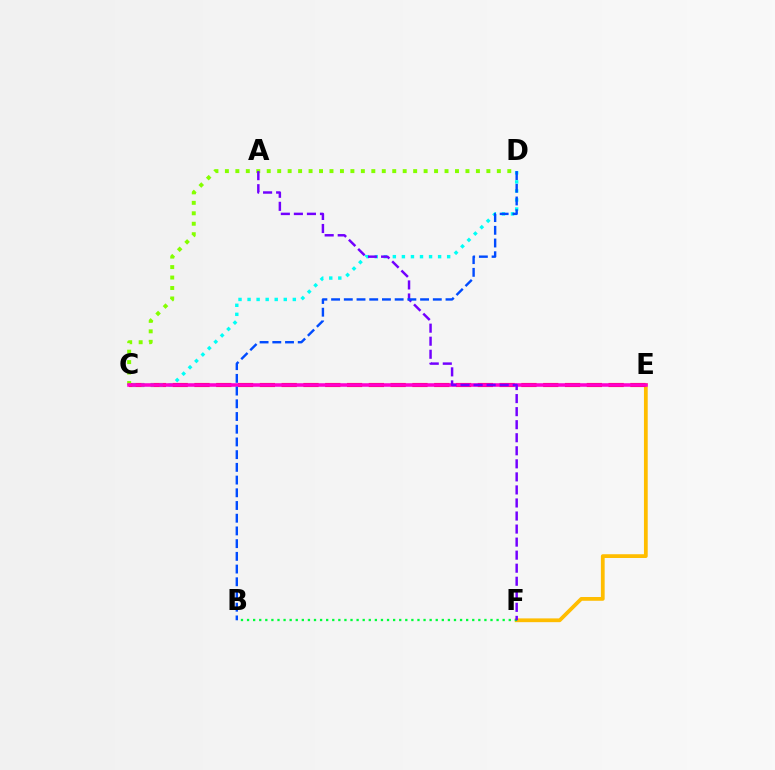{('E', 'F'): [{'color': '#ffbd00', 'line_style': 'solid', 'thickness': 2.71}], ('B', 'F'): [{'color': '#00ff39', 'line_style': 'dotted', 'thickness': 1.65}], ('C', 'E'): [{'color': '#ff0000', 'line_style': 'dashed', 'thickness': 2.96}, {'color': '#ff00cf', 'line_style': 'solid', 'thickness': 2.56}], ('C', 'D'): [{'color': '#00fff6', 'line_style': 'dotted', 'thickness': 2.46}, {'color': '#84ff00', 'line_style': 'dotted', 'thickness': 2.84}], ('A', 'F'): [{'color': '#7200ff', 'line_style': 'dashed', 'thickness': 1.77}], ('B', 'D'): [{'color': '#004bff', 'line_style': 'dashed', 'thickness': 1.73}]}